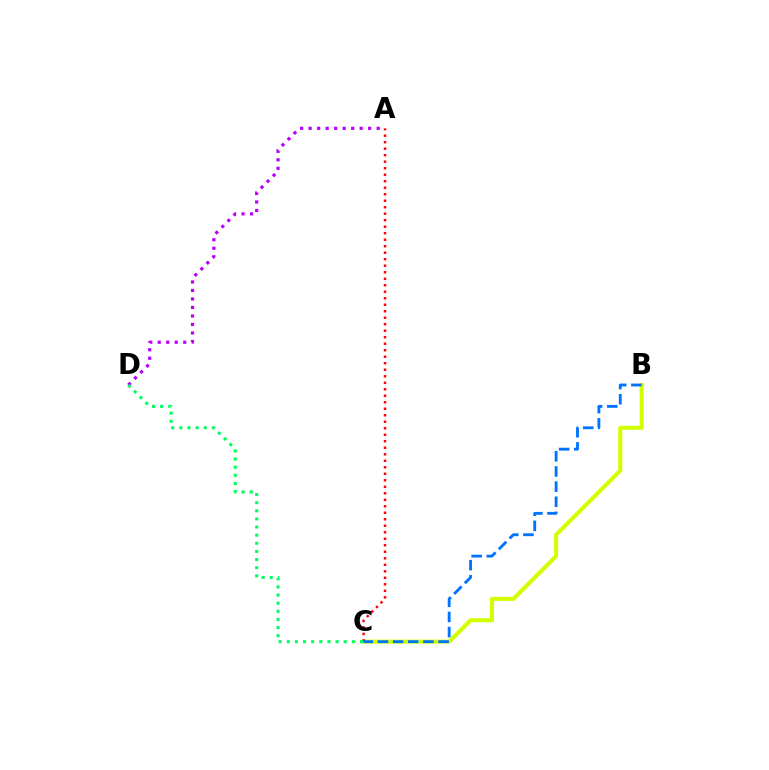{('B', 'C'): [{'color': '#d1ff00', 'line_style': 'solid', 'thickness': 2.92}, {'color': '#0074ff', 'line_style': 'dashed', 'thickness': 2.06}], ('A', 'C'): [{'color': '#ff0000', 'line_style': 'dotted', 'thickness': 1.77}], ('A', 'D'): [{'color': '#b900ff', 'line_style': 'dotted', 'thickness': 2.31}], ('C', 'D'): [{'color': '#00ff5c', 'line_style': 'dotted', 'thickness': 2.21}]}